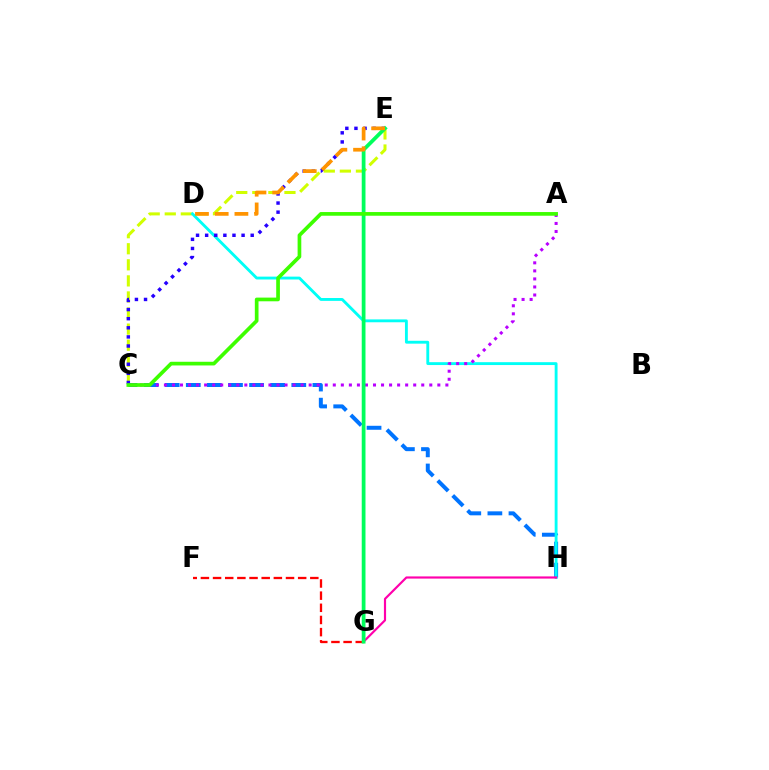{('C', 'E'): [{'color': '#d1ff00', 'line_style': 'dashed', 'thickness': 2.18}, {'color': '#2500ff', 'line_style': 'dotted', 'thickness': 2.48}], ('C', 'H'): [{'color': '#0074ff', 'line_style': 'dashed', 'thickness': 2.87}], ('D', 'H'): [{'color': '#00fff6', 'line_style': 'solid', 'thickness': 2.06}], ('A', 'C'): [{'color': '#b900ff', 'line_style': 'dotted', 'thickness': 2.18}, {'color': '#3dff00', 'line_style': 'solid', 'thickness': 2.65}], ('G', 'H'): [{'color': '#ff00ac', 'line_style': 'solid', 'thickness': 1.57}], ('F', 'G'): [{'color': '#ff0000', 'line_style': 'dashed', 'thickness': 1.65}], ('E', 'G'): [{'color': '#00ff5c', 'line_style': 'solid', 'thickness': 2.71}], ('D', 'E'): [{'color': '#ff9400', 'line_style': 'dashed', 'thickness': 2.68}]}